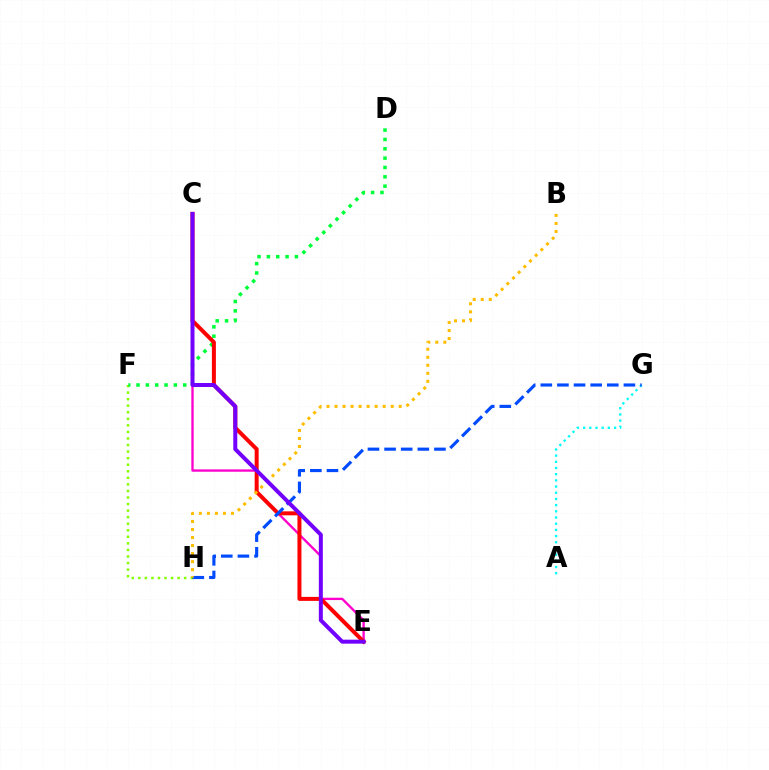{('A', 'G'): [{'color': '#00fff6', 'line_style': 'dotted', 'thickness': 1.68}], ('C', 'E'): [{'color': '#ff00cf', 'line_style': 'solid', 'thickness': 1.69}, {'color': '#ff0000', 'line_style': 'solid', 'thickness': 2.87}, {'color': '#7200ff', 'line_style': 'solid', 'thickness': 2.87}], ('F', 'H'): [{'color': '#84ff00', 'line_style': 'dotted', 'thickness': 1.78}], ('D', 'F'): [{'color': '#00ff39', 'line_style': 'dotted', 'thickness': 2.54}], ('G', 'H'): [{'color': '#004bff', 'line_style': 'dashed', 'thickness': 2.26}], ('B', 'H'): [{'color': '#ffbd00', 'line_style': 'dotted', 'thickness': 2.18}]}